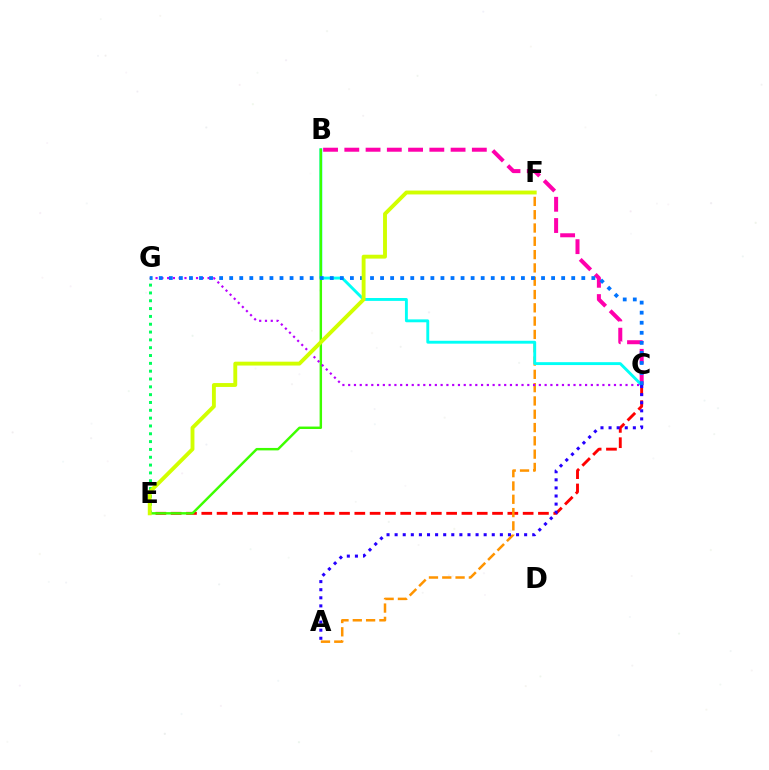{('C', 'E'): [{'color': '#ff0000', 'line_style': 'dashed', 'thickness': 2.08}], ('A', 'F'): [{'color': '#ff9400', 'line_style': 'dashed', 'thickness': 1.81}], ('B', 'C'): [{'color': '#ff00ac', 'line_style': 'dashed', 'thickness': 2.89}, {'color': '#00fff6', 'line_style': 'solid', 'thickness': 2.08}], ('A', 'C'): [{'color': '#2500ff', 'line_style': 'dotted', 'thickness': 2.2}], ('B', 'E'): [{'color': '#3dff00', 'line_style': 'solid', 'thickness': 1.76}], ('C', 'G'): [{'color': '#b900ff', 'line_style': 'dotted', 'thickness': 1.57}, {'color': '#0074ff', 'line_style': 'dotted', 'thickness': 2.73}], ('E', 'G'): [{'color': '#00ff5c', 'line_style': 'dotted', 'thickness': 2.13}], ('E', 'F'): [{'color': '#d1ff00', 'line_style': 'solid', 'thickness': 2.79}]}